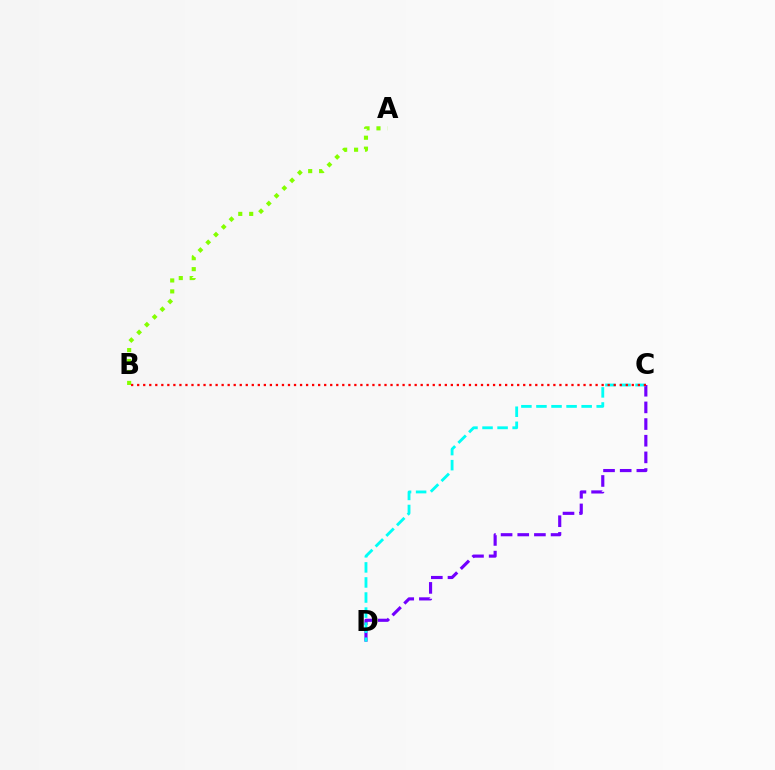{('C', 'D'): [{'color': '#7200ff', 'line_style': 'dashed', 'thickness': 2.26}, {'color': '#00fff6', 'line_style': 'dashed', 'thickness': 2.05}], ('A', 'B'): [{'color': '#84ff00', 'line_style': 'dotted', 'thickness': 2.97}], ('B', 'C'): [{'color': '#ff0000', 'line_style': 'dotted', 'thickness': 1.64}]}